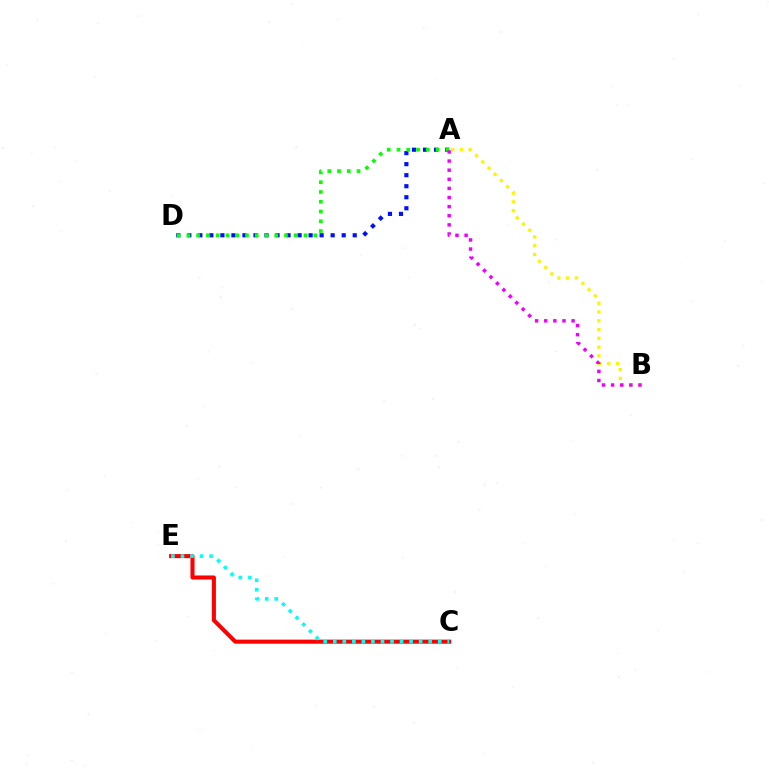{('C', 'E'): [{'color': '#ff0000', 'line_style': 'solid', 'thickness': 2.93}, {'color': '#00fff6', 'line_style': 'dotted', 'thickness': 2.59}], ('A', 'D'): [{'color': '#0010ff', 'line_style': 'dotted', 'thickness': 3.0}, {'color': '#08ff00', 'line_style': 'dotted', 'thickness': 2.65}], ('A', 'B'): [{'color': '#fcf500', 'line_style': 'dotted', 'thickness': 2.39}, {'color': '#ee00ff', 'line_style': 'dotted', 'thickness': 2.48}]}